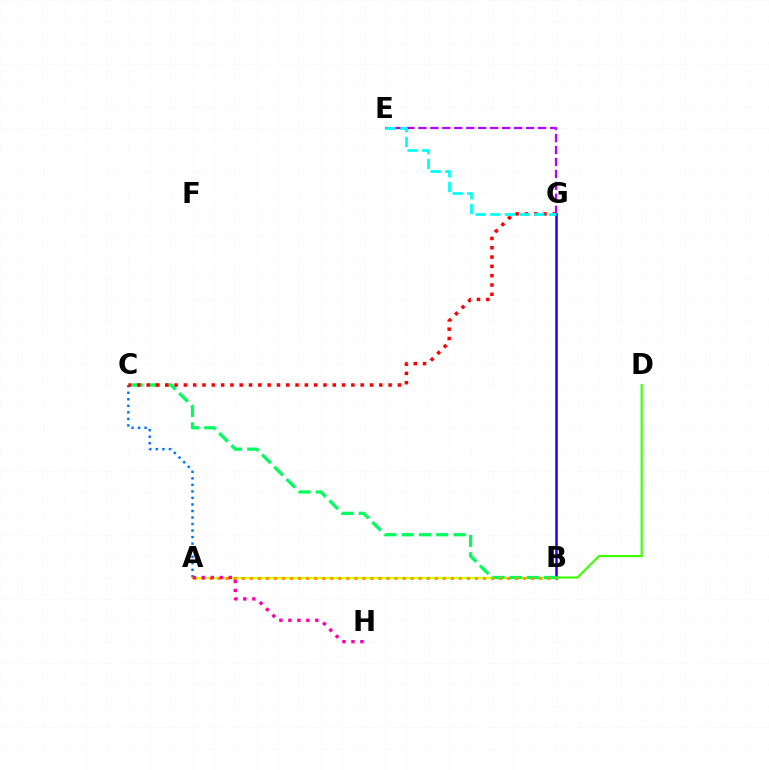{('E', 'G'): [{'color': '#b900ff', 'line_style': 'dashed', 'thickness': 1.63}, {'color': '#00fff6', 'line_style': 'dashed', 'thickness': 1.99}], ('A', 'C'): [{'color': '#0074ff', 'line_style': 'dotted', 'thickness': 1.78}], ('B', 'G'): [{'color': '#2500ff', 'line_style': 'solid', 'thickness': 1.82}], ('A', 'B'): [{'color': '#d1ff00', 'line_style': 'solid', 'thickness': 1.65}, {'color': '#ff9400', 'line_style': 'dotted', 'thickness': 2.18}], ('B', 'C'): [{'color': '#00ff5c', 'line_style': 'dashed', 'thickness': 2.35}], ('C', 'G'): [{'color': '#ff0000', 'line_style': 'dotted', 'thickness': 2.53}], ('B', 'D'): [{'color': '#3dff00', 'line_style': 'solid', 'thickness': 1.54}], ('A', 'H'): [{'color': '#ff00ac', 'line_style': 'dotted', 'thickness': 2.44}]}